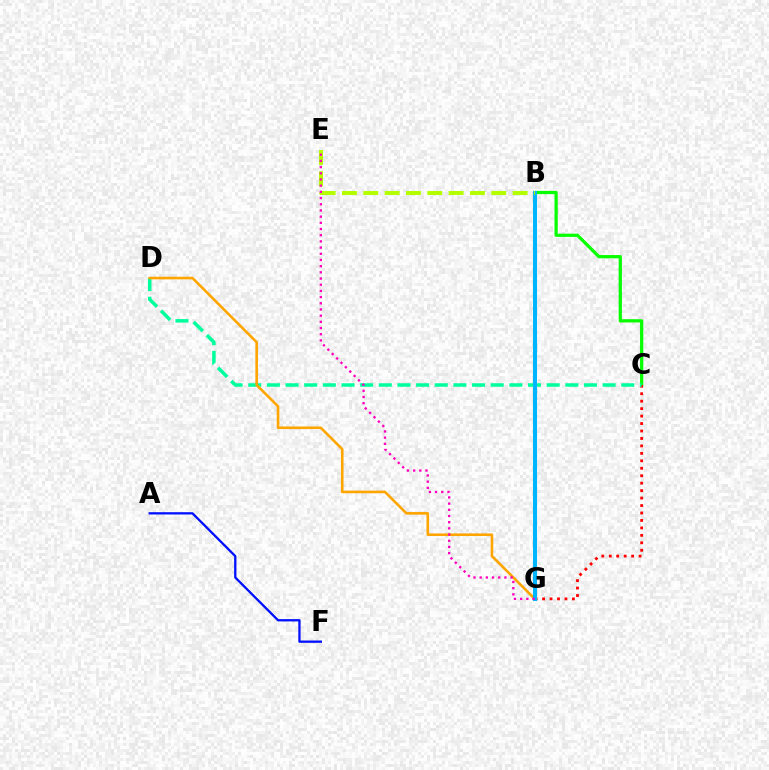{('B', 'C'): [{'color': '#08ff00', 'line_style': 'solid', 'thickness': 2.34}], ('C', 'G'): [{'color': '#ff0000', 'line_style': 'dotted', 'thickness': 2.03}], ('C', 'D'): [{'color': '#00ff9d', 'line_style': 'dashed', 'thickness': 2.53}], ('A', 'F'): [{'color': '#0010ff', 'line_style': 'solid', 'thickness': 1.65}], ('D', 'G'): [{'color': '#ffa500', 'line_style': 'solid', 'thickness': 1.88}], ('B', 'G'): [{'color': '#9b00ff', 'line_style': 'dashed', 'thickness': 2.12}, {'color': '#00b5ff', 'line_style': 'solid', 'thickness': 2.92}], ('B', 'E'): [{'color': '#b3ff00', 'line_style': 'dashed', 'thickness': 2.9}], ('E', 'G'): [{'color': '#ff00bd', 'line_style': 'dotted', 'thickness': 1.68}]}